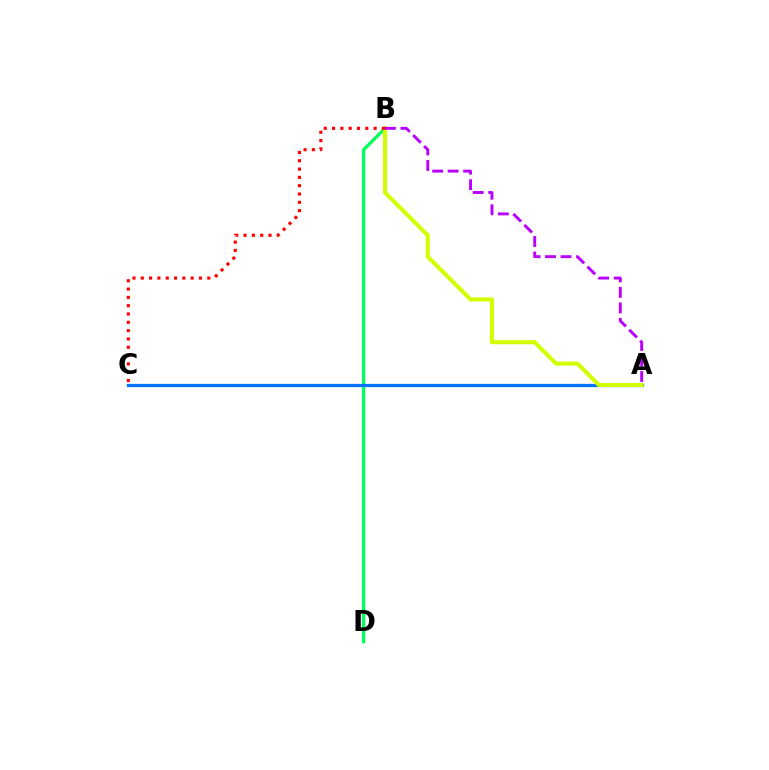{('B', 'D'): [{'color': '#00ff5c', 'line_style': 'solid', 'thickness': 2.35}], ('A', 'C'): [{'color': '#0074ff', 'line_style': 'solid', 'thickness': 2.34}], ('A', 'B'): [{'color': '#d1ff00', 'line_style': 'solid', 'thickness': 2.93}, {'color': '#b900ff', 'line_style': 'dashed', 'thickness': 2.1}], ('B', 'C'): [{'color': '#ff0000', 'line_style': 'dotted', 'thickness': 2.26}]}